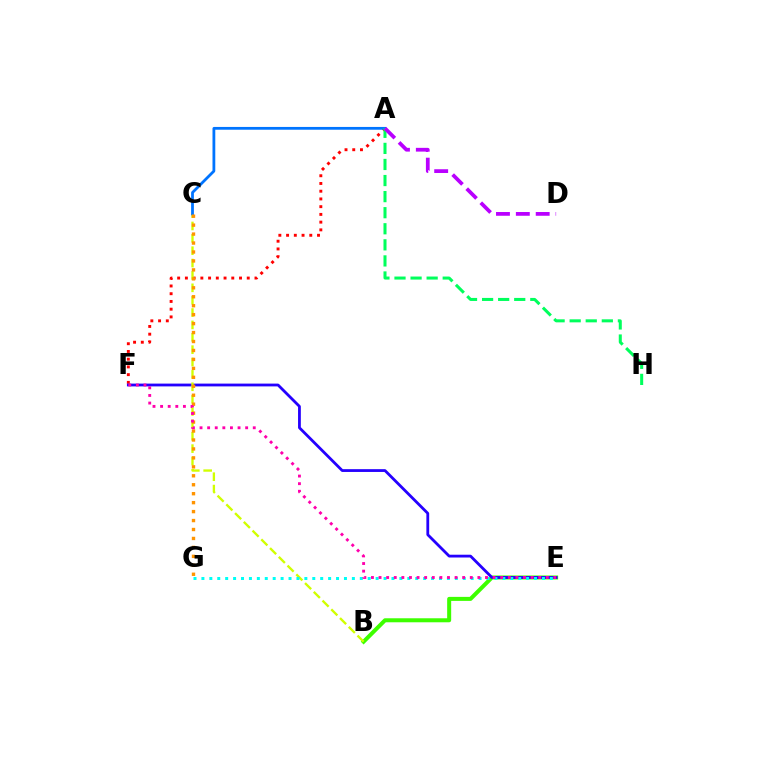{('B', 'E'): [{'color': '#3dff00', 'line_style': 'solid', 'thickness': 2.89}], ('A', 'F'): [{'color': '#ff0000', 'line_style': 'dotted', 'thickness': 2.1}], ('E', 'F'): [{'color': '#2500ff', 'line_style': 'solid', 'thickness': 2.01}, {'color': '#ff00ac', 'line_style': 'dotted', 'thickness': 2.07}], ('B', 'C'): [{'color': '#d1ff00', 'line_style': 'dashed', 'thickness': 1.68}], ('A', 'C'): [{'color': '#0074ff', 'line_style': 'solid', 'thickness': 2.0}], ('A', 'H'): [{'color': '#00ff5c', 'line_style': 'dashed', 'thickness': 2.18}], ('C', 'G'): [{'color': '#ff9400', 'line_style': 'dotted', 'thickness': 2.43}], ('A', 'D'): [{'color': '#b900ff', 'line_style': 'dashed', 'thickness': 2.7}], ('E', 'G'): [{'color': '#00fff6', 'line_style': 'dotted', 'thickness': 2.15}]}